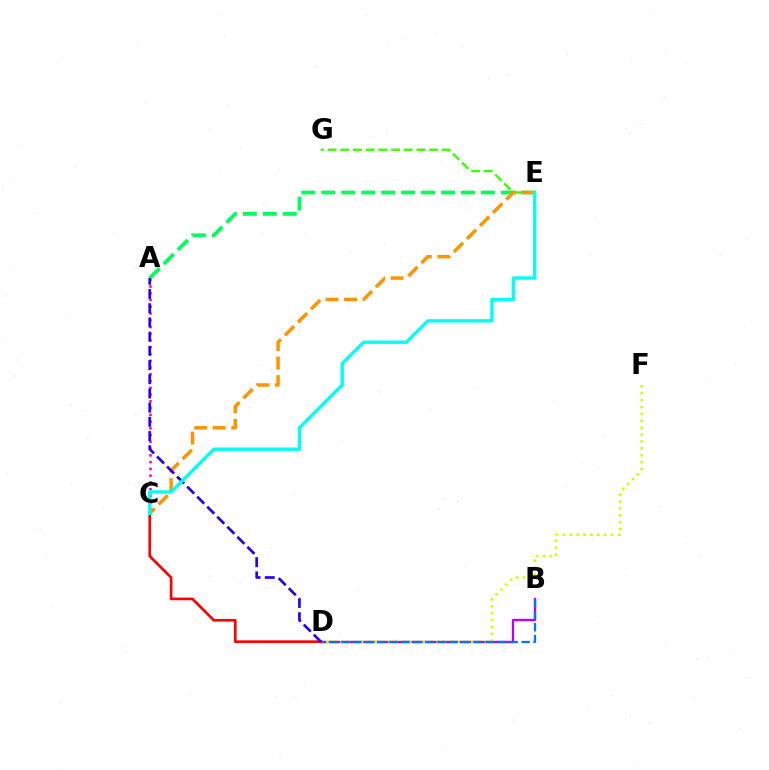{('A', 'C'): [{'color': '#ff00ac', 'line_style': 'dotted', 'thickness': 1.84}], ('A', 'E'): [{'color': '#00ff5c', 'line_style': 'dashed', 'thickness': 2.71}], ('B', 'D'): [{'color': '#b900ff', 'line_style': 'solid', 'thickness': 1.7}, {'color': '#0074ff', 'line_style': 'dashed', 'thickness': 1.63}], ('E', 'G'): [{'color': '#3dff00', 'line_style': 'dashed', 'thickness': 1.73}], ('D', 'F'): [{'color': '#d1ff00', 'line_style': 'dotted', 'thickness': 1.87}], ('C', 'E'): [{'color': '#ff9400', 'line_style': 'dashed', 'thickness': 2.51}, {'color': '#00fff6', 'line_style': 'solid', 'thickness': 2.4}], ('C', 'D'): [{'color': '#ff0000', 'line_style': 'solid', 'thickness': 1.92}], ('A', 'D'): [{'color': '#2500ff', 'line_style': 'dashed', 'thickness': 1.93}]}